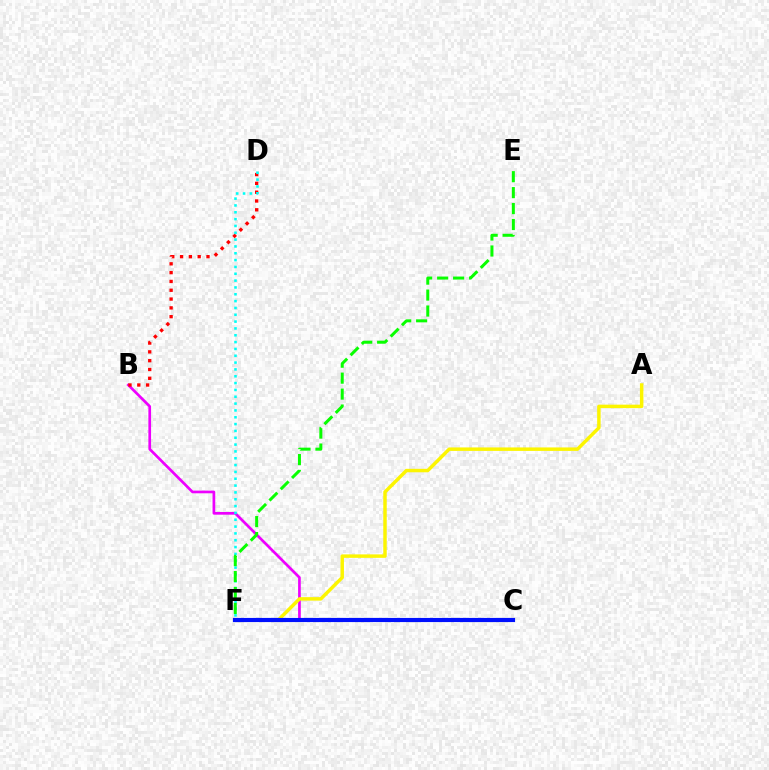{('B', 'C'): [{'color': '#ee00ff', 'line_style': 'solid', 'thickness': 1.94}], ('B', 'D'): [{'color': '#ff0000', 'line_style': 'dotted', 'thickness': 2.39}], ('A', 'F'): [{'color': '#fcf500', 'line_style': 'solid', 'thickness': 2.49}], ('D', 'F'): [{'color': '#00fff6', 'line_style': 'dotted', 'thickness': 1.86}], ('E', 'F'): [{'color': '#08ff00', 'line_style': 'dashed', 'thickness': 2.17}], ('C', 'F'): [{'color': '#0010ff', 'line_style': 'solid', 'thickness': 2.99}]}